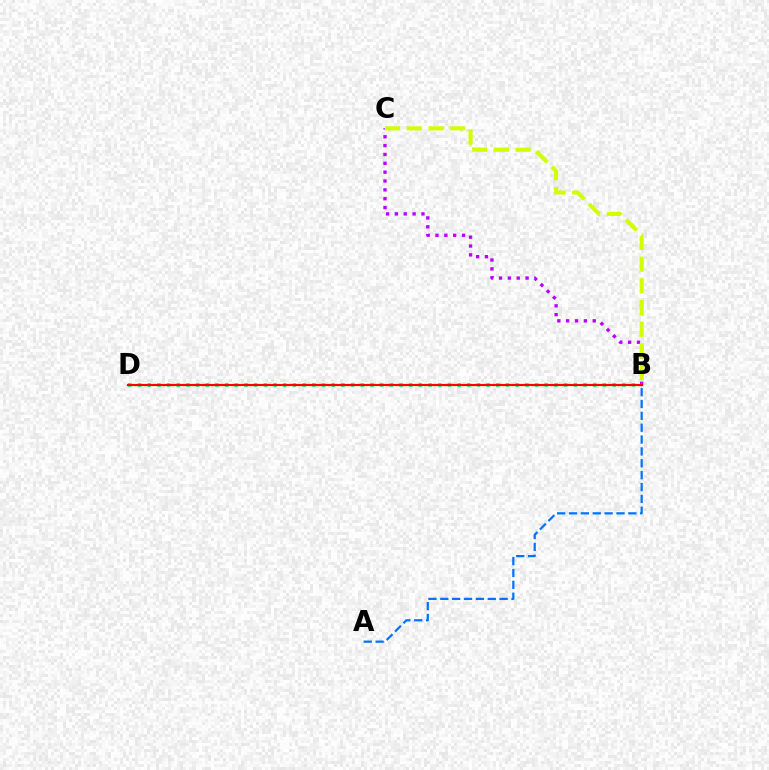{('A', 'B'): [{'color': '#0074ff', 'line_style': 'dashed', 'thickness': 1.61}], ('B', 'C'): [{'color': '#b900ff', 'line_style': 'dotted', 'thickness': 2.41}, {'color': '#d1ff00', 'line_style': 'dashed', 'thickness': 2.95}], ('B', 'D'): [{'color': '#00ff5c', 'line_style': 'dotted', 'thickness': 2.63}, {'color': '#ff0000', 'line_style': 'solid', 'thickness': 1.56}]}